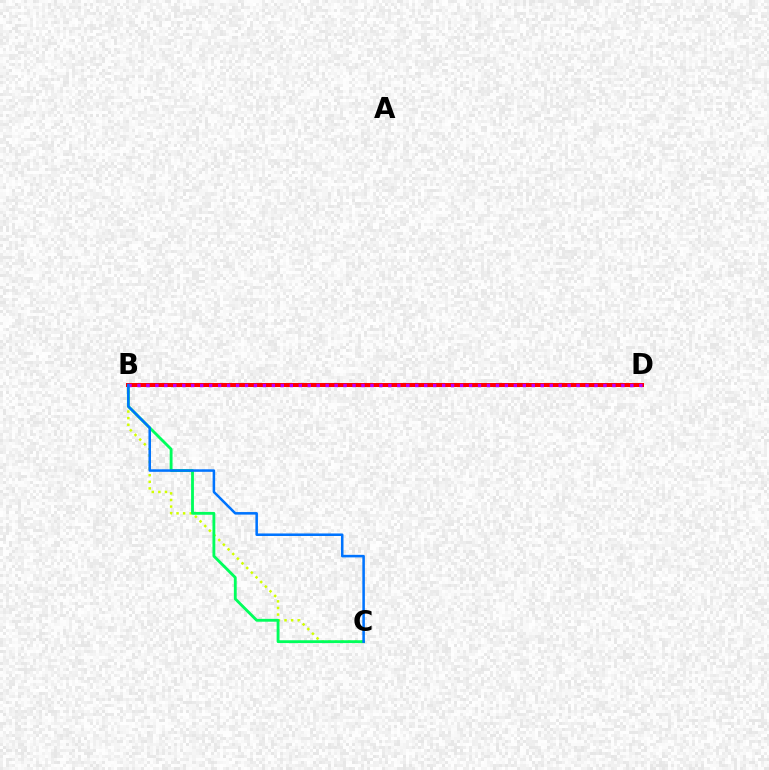{('B', 'C'): [{'color': '#d1ff00', 'line_style': 'dotted', 'thickness': 1.79}, {'color': '#00ff5c', 'line_style': 'solid', 'thickness': 2.05}, {'color': '#0074ff', 'line_style': 'solid', 'thickness': 1.83}], ('B', 'D'): [{'color': '#ff0000', 'line_style': 'solid', 'thickness': 2.89}, {'color': '#b900ff', 'line_style': 'dotted', 'thickness': 2.43}]}